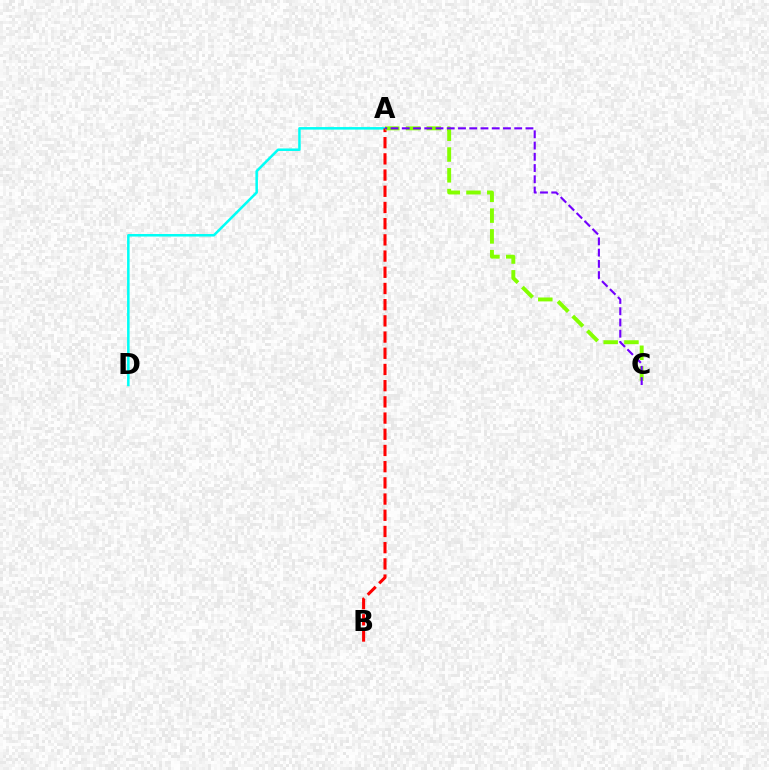{('A', 'D'): [{'color': '#00fff6', 'line_style': 'solid', 'thickness': 1.82}], ('A', 'B'): [{'color': '#ff0000', 'line_style': 'dashed', 'thickness': 2.2}], ('A', 'C'): [{'color': '#84ff00', 'line_style': 'dashed', 'thickness': 2.82}, {'color': '#7200ff', 'line_style': 'dashed', 'thickness': 1.53}]}